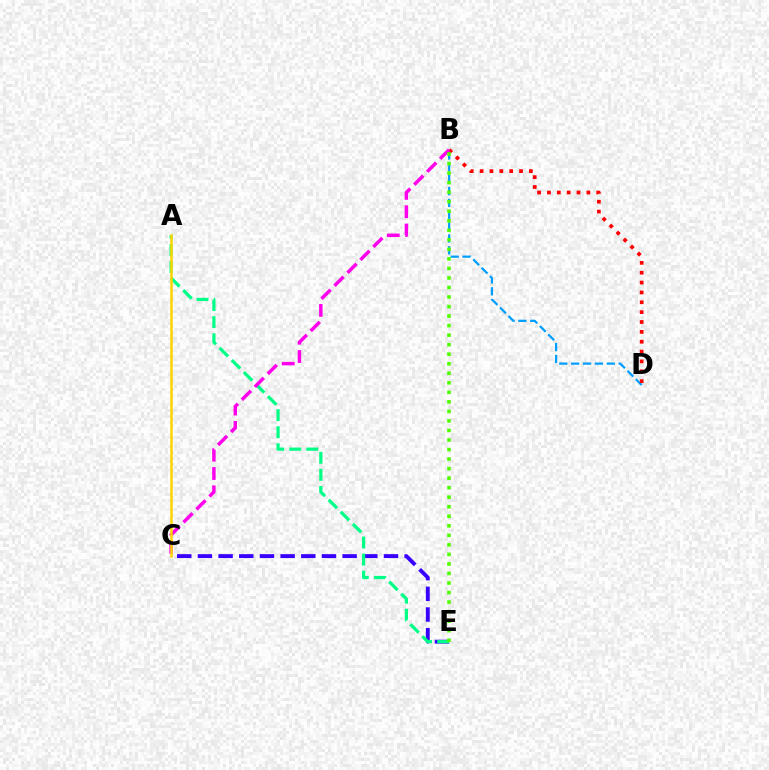{('B', 'D'): [{'color': '#009eff', 'line_style': 'dashed', 'thickness': 1.61}, {'color': '#ff0000', 'line_style': 'dotted', 'thickness': 2.68}], ('C', 'E'): [{'color': '#3700ff', 'line_style': 'dashed', 'thickness': 2.81}], ('A', 'E'): [{'color': '#00ff86', 'line_style': 'dashed', 'thickness': 2.32}], ('B', 'C'): [{'color': '#ff00ed', 'line_style': 'dashed', 'thickness': 2.49}], ('B', 'E'): [{'color': '#4fff00', 'line_style': 'dotted', 'thickness': 2.59}], ('A', 'C'): [{'color': '#ffd500', 'line_style': 'solid', 'thickness': 1.8}]}